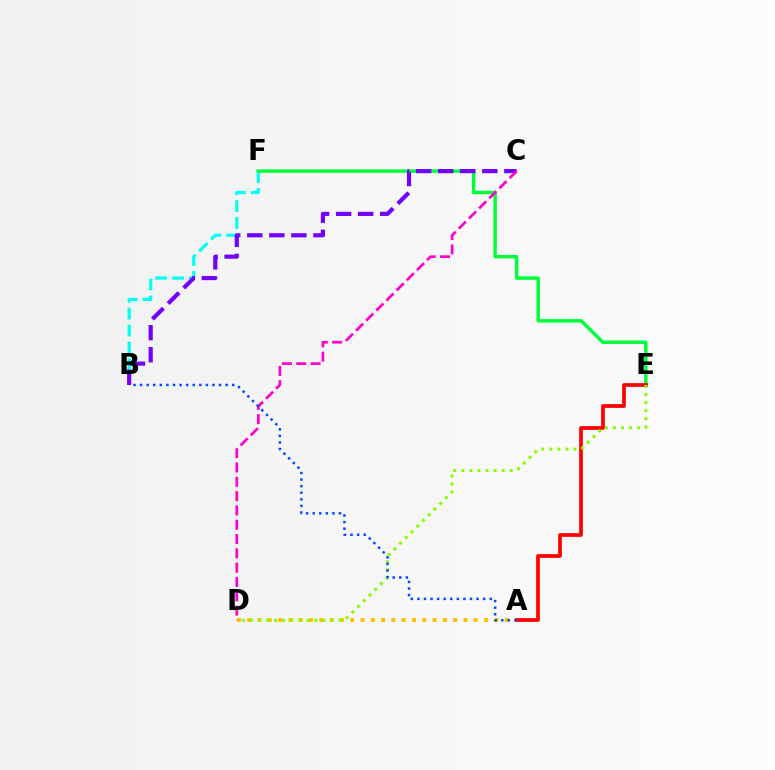{('B', 'F'): [{'color': '#00fff6', 'line_style': 'dashed', 'thickness': 2.29}], ('E', 'F'): [{'color': '#00ff39', 'line_style': 'solid', 'thickness': 2.48}], ('B', 'C'): [{'color': '#7200ff', 'line_style': 'dashed', 'thickness': 3.0}], ('A', 'D'): [{'color': '#ffbd00', 'line_style': 'dotted', 'thickness': 2.8}], ('A', 'E'): [{'color': '#ff0000', 'line_style': 'solid', 'thickness': 2.68}], ('D', 'E'): [{'color': '#84ff00', 'line_style': 'dotted', 'thickness': 2.19}], ('C', 'D'): [{'color': '#ff00cf', 'line_style': 'dashed', 'thickness': 1.94}], ('A', 'B'): [{'color': '#004bff', 'line_style': 'dotted', 'thickness': 1.79}]}